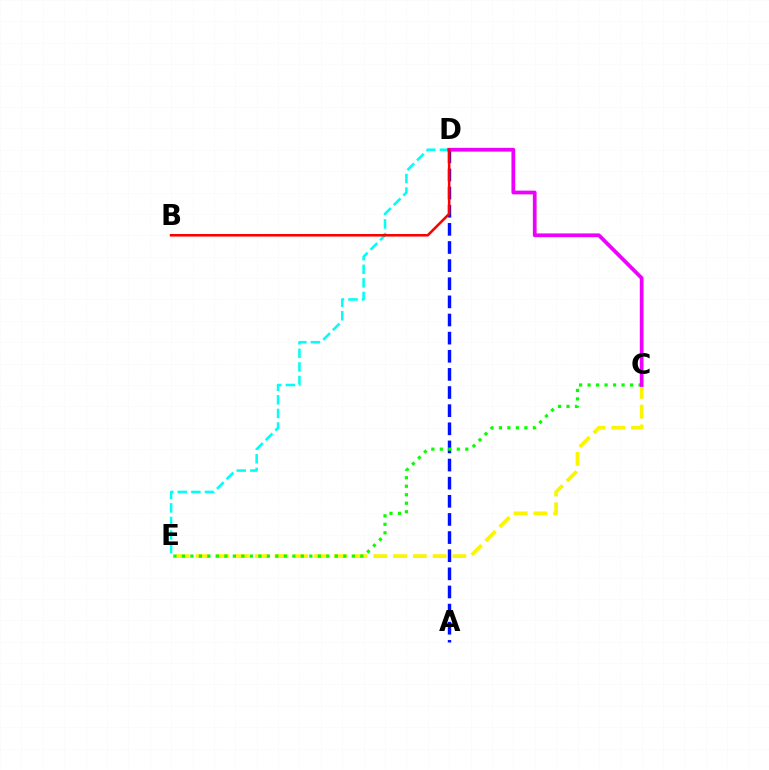{('C', 'E'): [{'color': '#fcf500', 'line_style': 'dashed', 'thickness': 2.68}, {'color': '#08ff00', 'line_style': 'dotted', 'thickness': 2.31}], ('D', 'E'): [{'color': '#00fff6', 'line_style': 'dashed', 'thickness': 1.84}], ('A', 'D'): [{'color': '#0010ff', 'line_style': 'dashed', 'thickness': 2.46}], ('C', 'D'): [{'color': '#ee00ff', 'line_style': 'solid', 'thickness': 2.69}], ('B', 'D'): [{'color': '#ff0000', 'line_style': 'solid', 'thickness': 1.85}]}